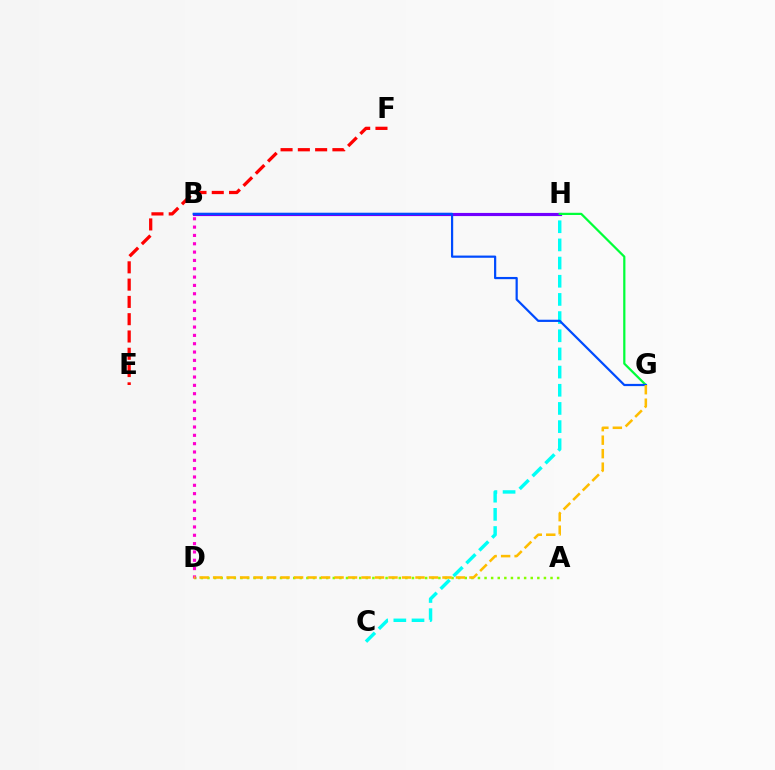{('C', 'H'): [{'color': '#00fff6', 'line_style': 'dashed', 'thickness': 2.47}], ('B', 'H'): [{'color': '#7200ff', 'line_style': 'solid', 'thickness': 2.27}], ('A', 'D'): [{'color': '#84ff00', 'line_style': 'dotted', 'thickness': 1.79}], ('B', 'D'): [{'color': '#ff00cf', 'line_style': 'dotted', 'thickness': 2.26}], ('G', 'H'): [{'color': '#00ff39', 'line_style': 'solid', 'thickness': 1.6}], ('B', 'G'): [{'color': '#004bff', 'line_style': 'solid', 'thickness': 1.59}], ('E', 'F'): [{'color': '#ff0000', 'line_style': 'dashed', 'thickness': 2.35}], ('D', 'G'): [{'color': '#ffbd00', 'line_style': 'dashed', 'thickness': 1.83}]}